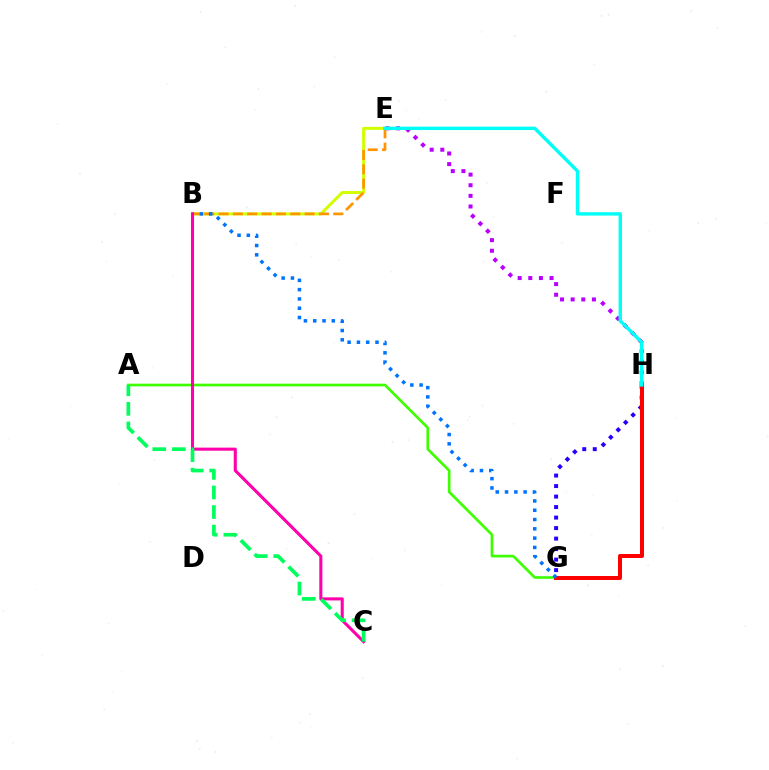{('A', 'G'): [{'color': '#3dff00', 'line_style': 'solid', 'thickness': 1.91}], ('B', 'E'): [{'color': '#d1ff00', 'line_style': 'solid', 'thickness': 2.16}, {'color': '#ff9400', 'line_style': 'dashed', 'thickness': 1.95}], ('G', 'H'): [{'color': '#2500ff', 'line_style': 'dotted', 'thickness': 2.85}, {'color': '#ff0000', 'line_style': 'solid', 'thickness': 2.89}], ('E', 'H'): [{'color': '#b900ff', 'line_style': 'dotted', 'thickness': 2.89}, {'color': '#00fff6', 'line_style': 'solid', 'thickness': 2.45}], ('B', 'G'): [{'color': '#0074ff', 'line_style': 'dotted', 'thickness': 2.53}], ('B', 'C'): [{'color': '#ff00ac', 'line_style': 'solid', 'thickness': 2.21}], ('A', 'C'): [{'color': '#00ff5c', 'line_style': 'dashed', 'thickness': 2.66}]}